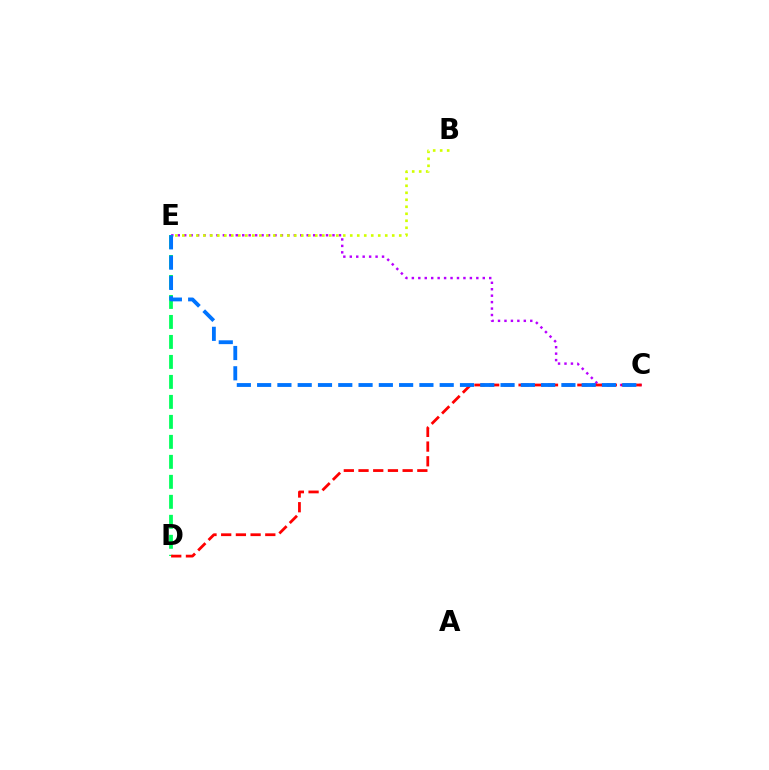{('C', 'E'): [{'color': '#b900ff', 'line_style': 'dotted', 'thickness': 1.75}, {'color': '#0074ff', 'line_style': 'dashed', 'thickness': 2.76}], ('D', 'E'): [{'color': '#00ff5c', 'line_style': 'dashed', 'thickness': 2.72}], ('C', 'D'): [{'color': '#ff0000', 'line_style': 'dashed', 'thickness': 2.0}], ('B', 'E'): [{'color': '#d1ff00', 'line_style': 'dotted', 'thickness': 1.9}]}